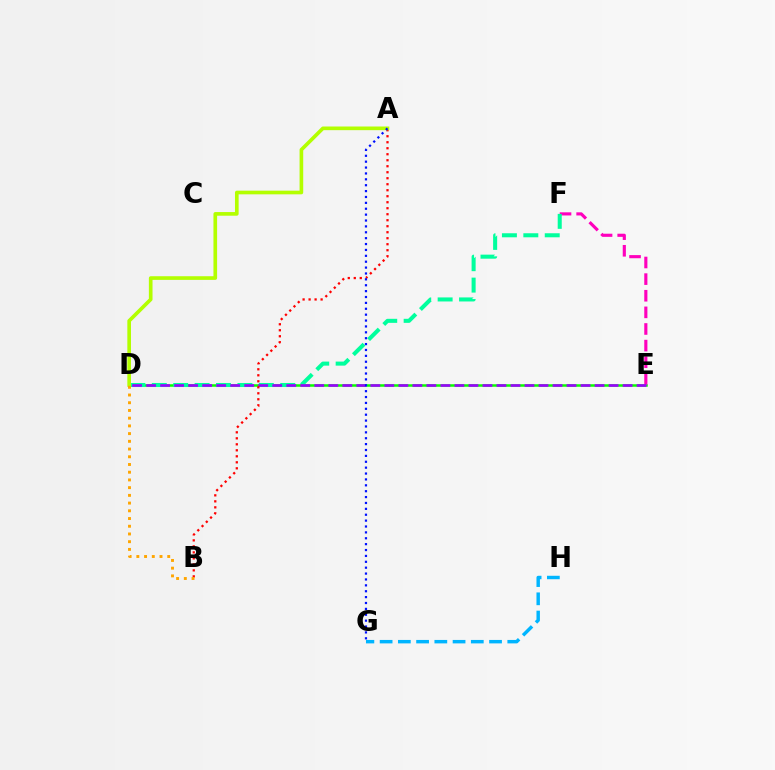{('D', 'E'): [{'color': '#08ff00', 'line_style': 'solid', 'thickness': 1.81}, {'color': '#9b00ff', 'line_style': 'dashed', 'thickness': 1.9}], ('E', 'F'): [{'color': '#ff00bd', 'line_style': 'dashed', 'thickness': 2.26}], ('D', 'F'): [{'color': '#00ff9d', 'line_style': 'dashed', 'thickness': 2.91}], ('A', 'B'): [{'color': '#ff0000', 'line_style': 'dotted', 'thickness': 1.63}], ('G', 'H'): [{'color': '#00b5ff', 'line_style': 'dashed', 'thickness': 2.48}], ('A', 'D'): [{'color': '#b3ff00', 'line_style': 'solid', 'thickness': 2.63}], ('B', 'D'): [{'color': '#ffa500', 'line_style': 'dotted', 'thickness': 2.1}], ('A', 'G'): [{'color': '#0010ff', 'line_style': 'dotted', 'thickness': 1.6}]}